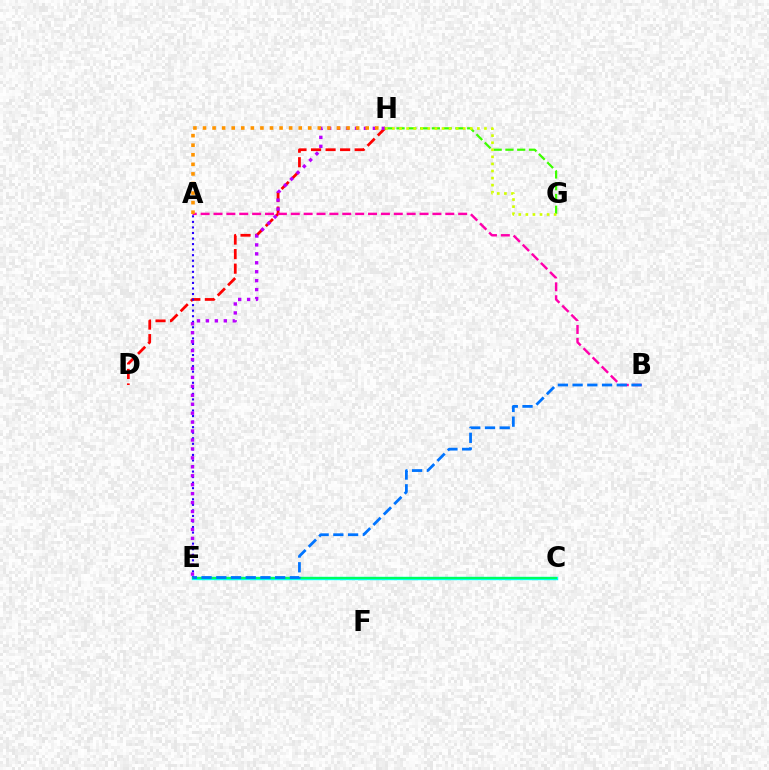{('D', 'H'): [{'color': '#ff0000', 'line_style': 'dashed', 'thickness': 1.98}], ('G', 'H'): [{'color': '#3dff00', 'line_style': 'dashed', 'thickness': 1.6}, {'color': '#d1ff00', 'line_style': 'dotted', 'thickness': 1.92}], ('A', 'E'): [{'color': '#2500ff', 'line_style': 'dotted', 'thickness': 1.51}], ('A', 'B'): [{'color': '#ff00ac', 'line_style': 'dashed', 'thickness': 1.75}], ('E', 'H'): [{'color': '#b900ff', 'line_style': 'dotted', 'thickness': 2.43}], ('C', 'E'): [{'color': '#00fff6', 'line_style': 'solid', 'thickness': 2.46}, {'color': '#00ff5c', 'line_style': 'solid', 'thickness': 1.51}], ('B', 'E'): [{'color': '#0074ff', 'line_style': 'dashed', 'thickness': 2.0}], ('A', 'H'): [{'color': '#ff9400', 'line_style': 'dotted', 'thickness': 2.6}]}